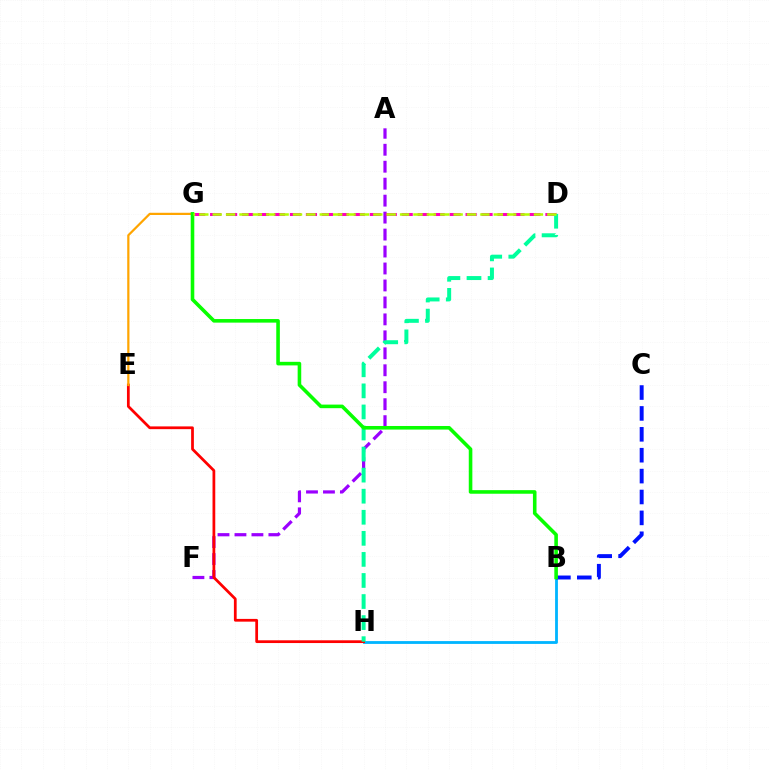{('A', 'F'): [{'color': '#9b00ff', 'line_style': 'dashed', 'thickness': 2.3}], ('B', 'H'): [{'color': '#00b5ff', 'line_style': 'solid', 'thickness': 2.03}], ('D', 'G'): [{'color': '#ff00bd', 'line_style': 'dashed', 'thickness': 2.17}, {'color': '#b3ff00', 'line_style': 'dashed', 'thickness': 1.82}], ('E', 'H'): [{'color': '#ff0000', 'line_style': 'solid', 'thickness': 1.98}], ('B', 'C'): [{'color': '#0010ff', 'line_style': 'dashed', 'thickness': 2.84}], ('E', 'G'): [{'color': '#ffa500', 'line_style': 'solid', 'thickness': 1.6}], ('D', 'H'): [{'color': '#00ff9d', 'line_style': 'dashed', 'thickness': 2.86}], ('B', 'G'): [{'color': '#08ff00', 'line_style': 'solid', 'thickness': 2.58}]}